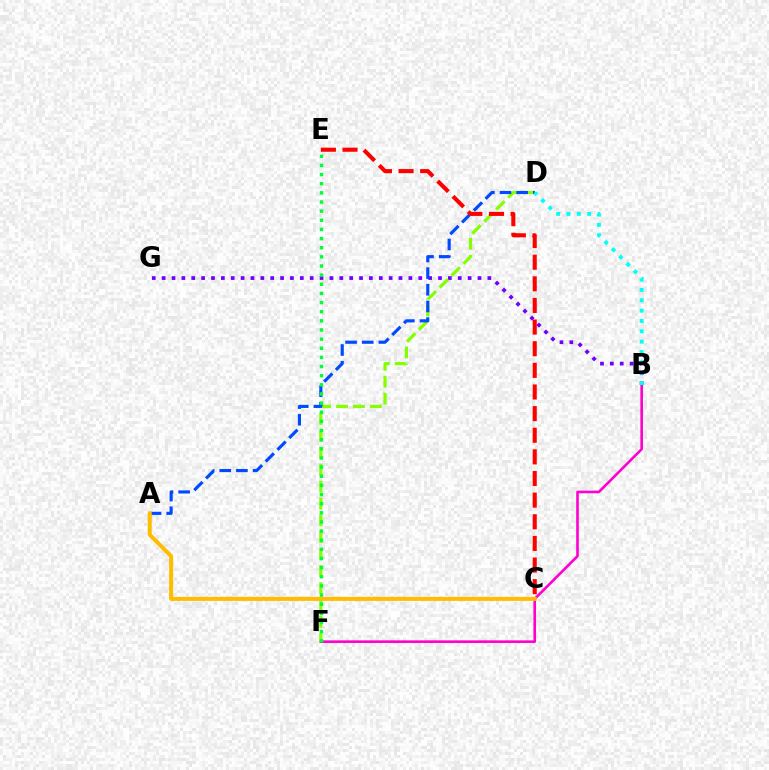{('B', 'F'): [{'color': '#ff00cf', 'line_style': 'solid', 'thickness': 1.89}], ('B', 'G'): [{'color': '#7200ff', 'line_style': 'dotted', 'thickness': 2.68}], ('D', 'F'): [{'color': '#84ff00', 'line_style': 'dashed', 'thickness': 2.3}], ('A', 'D'): [{'color': '#004bff', 'line_style': 'dashed', 'thickness': 2.26}], ('E', 'F'): [{'color': '#00ff39', 'line_style': 'dotted', 'thickness': 2.48}], ('A', 'C'): [{'color': '#ffbd00', 'line_style': 'solid', 'thickness': 2.88}], ('C', 'E'): [{'color': '#ff0000', 'line_style': 'dashed', 'thickness': 2.94}], ('B', 'D'): [{'color': '#00fff6', 'line_style': 'dotted', 'thickness': 2.81}]}